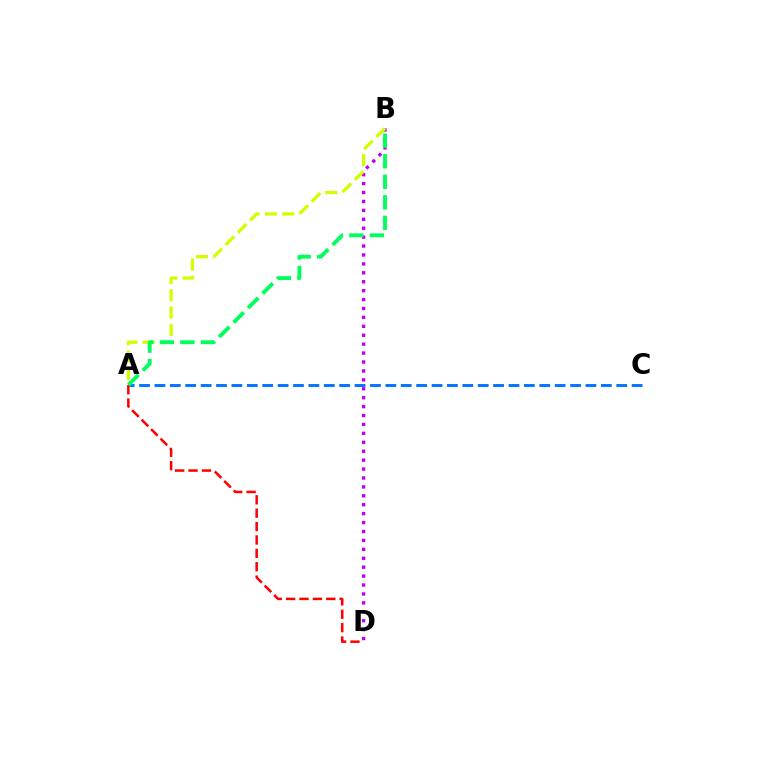{('A', 'C'): [{'color': '#0074ff', 'line_style': 'dashed', 'thickness': 2.09}], ('A', 'D'): [{'color': '#ff0000', 'line_style': 'dashed', 'thickness': 1.82}], ('B', 'D'): [{'color': '#b900ff', 'line_style': 'dotted', 'thickness': 2.42}], ('A', 'B'): [{'color': '#d1ff00', 'line_style': 'dashed', 'thickness': 2.36}, {'color': '#00ff5c', 'line_style': 'dashed', 'thickness': 2.79}]}